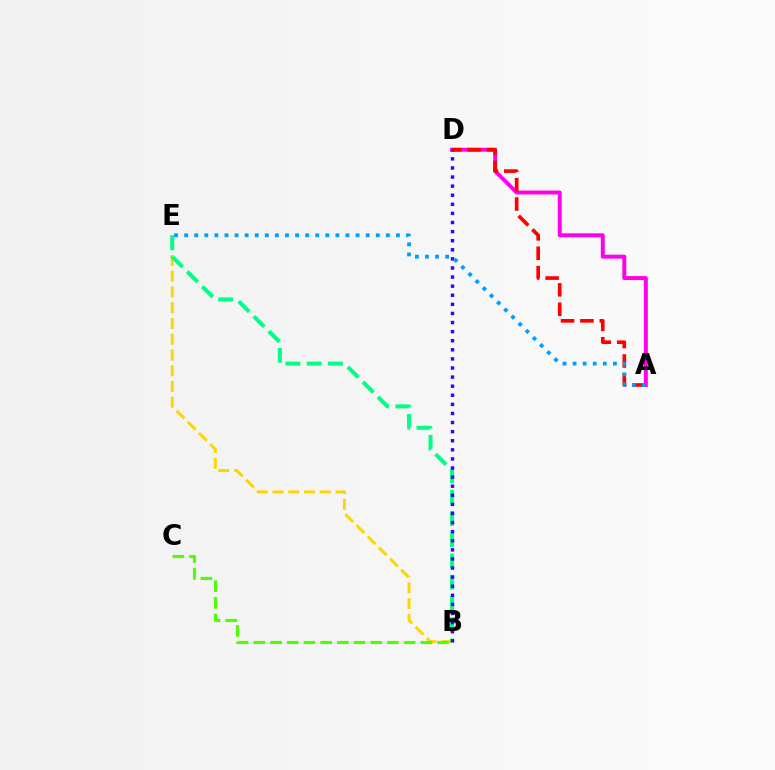{('B', 'E'): [{'color': '#ffd500', 'line_style': 'dashed', 'thickness': 2.14}, {'color': '#00ff86', 'line_style': 'dashed', 'thickness': 2.89}], ('A', 'D'): [{'color': '#ff00ed', 'line_style': 'solid', 'thickness': 2.85}, {'color': '#ff0000', 'line_style': 'dashed', 'thickness': 2.63}], ('B', 'D'): [{'color': '#3700ff', 'line_style': 'dotted', 'thickness': 2.47}], ('B', 'C'): [{'color': '#4fff00', 'line_style': 'dashed', 'thickness': 2.27}], ('A', 'E'): [{'color': '#009eff', 'line_style': 'dotted', 'thickness': 2.74}]}